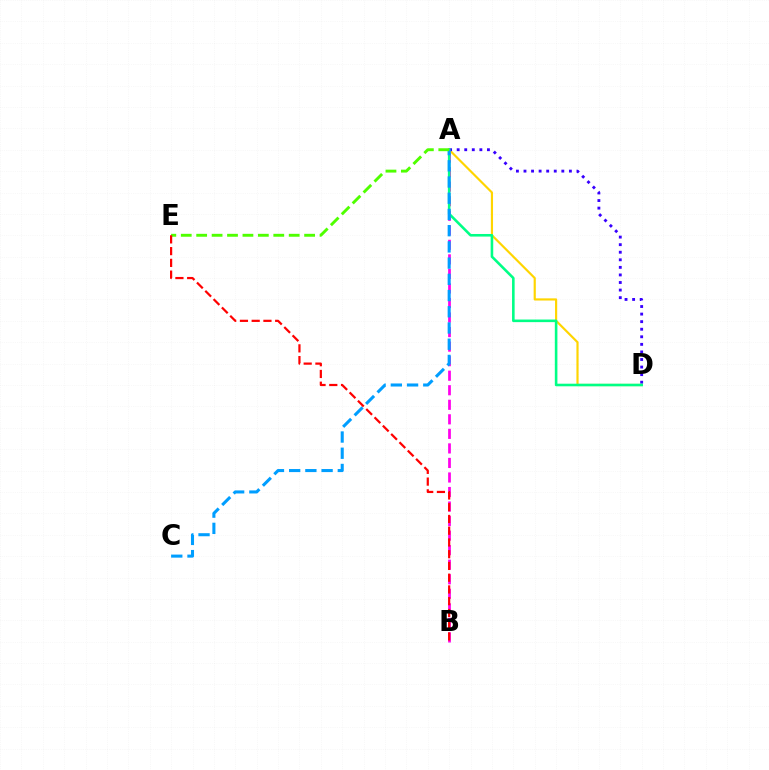{('A', 'D'): [{'color': '#ffd500', 'line_style': 'solid', 'thickness': 1.56}, {'color': '#3700ff', 'line_style': 'dotted', 'thickness': 2.06}, {'color': '#00ff86', 'line_style': 'solid', 'thickness': 1.87}], ('A', 'B'): [{'color': '#ff00ed', 'line_style': 'dashed', 'thickness': 1.98}], ('A', 'C'): [{'color': '#009eff', 'line_style': 'dashed', 'thickness': 2.2}], ('A', 'E'): [{'color': '#4fff00', 'line_style': 'dashed', 'thickness': 2.09}], ('B', 'E'): [{'color': '#ff0000', 'line_style': 'dashed', 'thickness': 1.6}]}